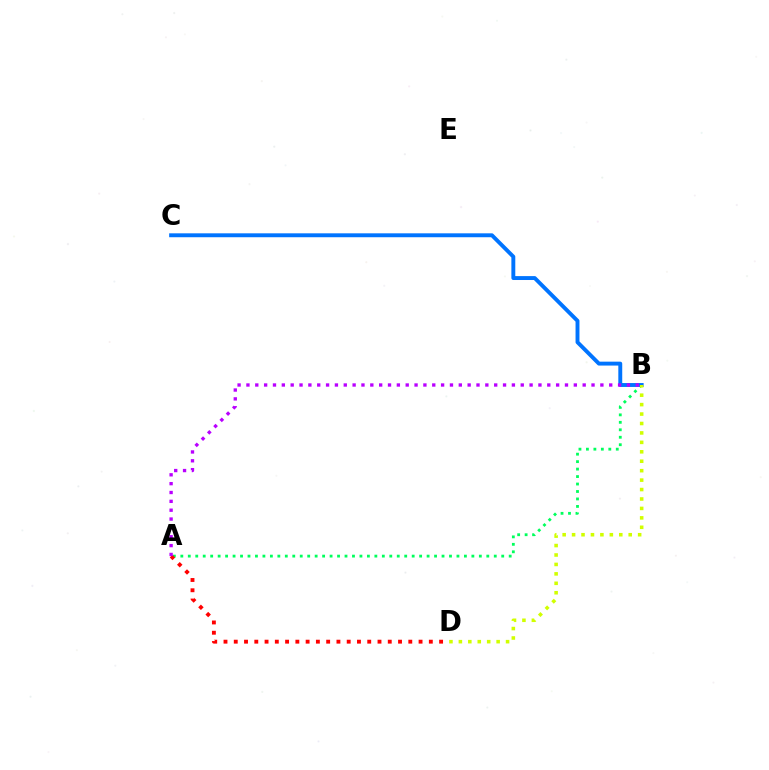{('A', 'B'): [{'color': '#00ff5c', 'line_style': 'dotted', 'thickness': 2.03}, {'color': '#b900ff', 'line_style': 'dotted', 'thickness': 2.4}], ('B', 'C'): [{'color': '#0074ff', 'line_style': 'solid', 'thickness': 2.81}], ('B', 'D'): [{'color': '#d1ff00', 'line_style': 'dotted', 'thickness': 2.56}], ('A', 'D'): [{'color': '#ff0000', 'line_style': 'dotted', 'thickness': 2.79}]}